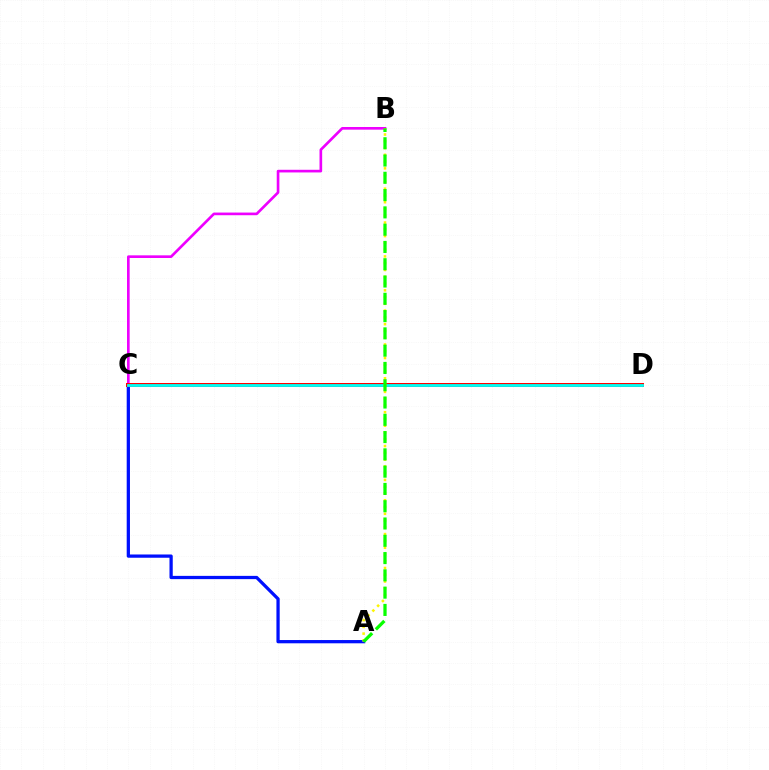{('B', 'C'): [{'color': '#ee00ff', 'line_style': 'solid', 'thickness': 1.91}], ('A', 'C'): [{'color': '#0010ff', 'line_style': 'solid', 'thickness': 2.35}], ('C', 'D'): [{'color': '#ff0000', 'line_style': 'solid', 'thickness': 2.88}, {'color': '#00fff6', 'line_style': 'solid', 'thickness': 2.02}], ('A', 'B'): [{'color': '#fcf500', 'line_style': 'dotted', 'thickness': 1.84}, {'color': '#08ff00', 'line_style': 'dashed', 'thickness': 2.35}]}